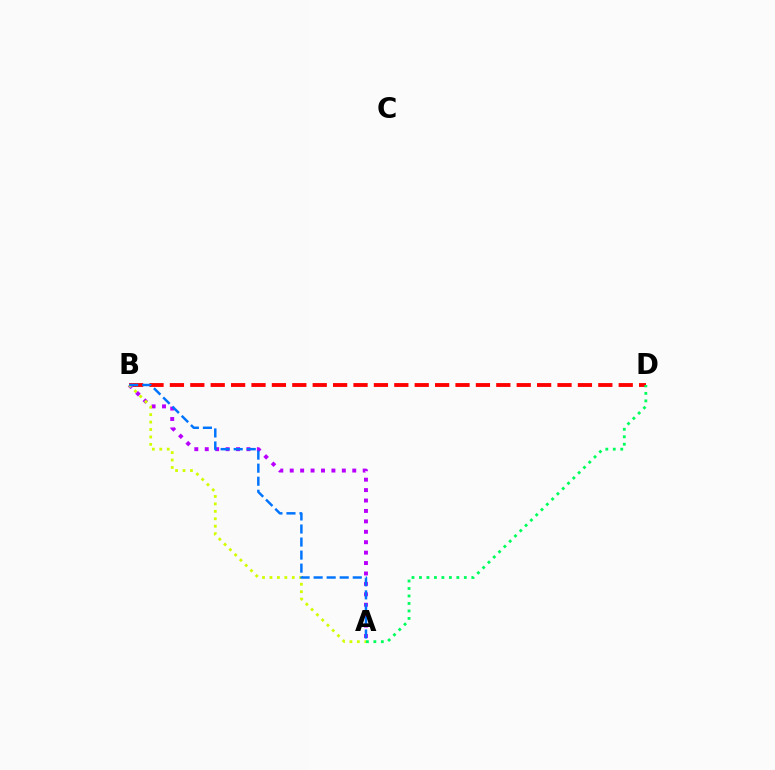{('B', 'D'): [{'color': '#ff0000', 'line_style': 'dashed', 'thickness': 2.77}], ('A', 'B'): [{'color': '#b900ff', 'line_style': 'dotted', 'thickness': 2.83}, {'color': '#d1ff00', 'line_style': 'dotted', 'thickness': 2.02}, {'color': '#0074ff', 'line_style': 'dashed', 'thickness': 1.77}], ('A', 'D'): [{'color': '#00ff5c', 'line_style': 'dotted', 'thickness': 2.03}]}